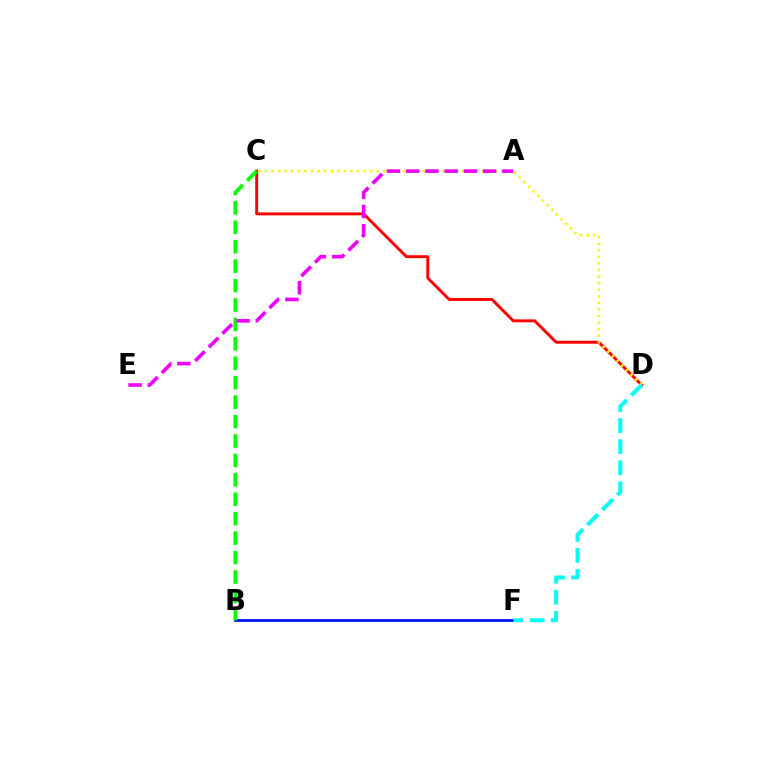{('B', 'F'): [{'color': '#0010ff', 'line_style': 'solid', 'thickness': 2.0}], ('C', 'D'): [{'color': '#ff0000', 'line_style': 'solid', 'thickness': 2.1}, {'color': '#fcf500', 'line_style': 'dotted', 'thickness': 1.79}], ('B', 'C'): [{'color': '#08ff00', 'line_style': 'dashed', 'thickness': 2.64}], ('D', 'F'): [{'color': '#00fff6', 'line_style': 'dashed', 'thickness': 2.86}], ('A', 'E'): [{'color': '#ee00ff', 'line_style': 'dashed', 'thickness': 2.61}]}